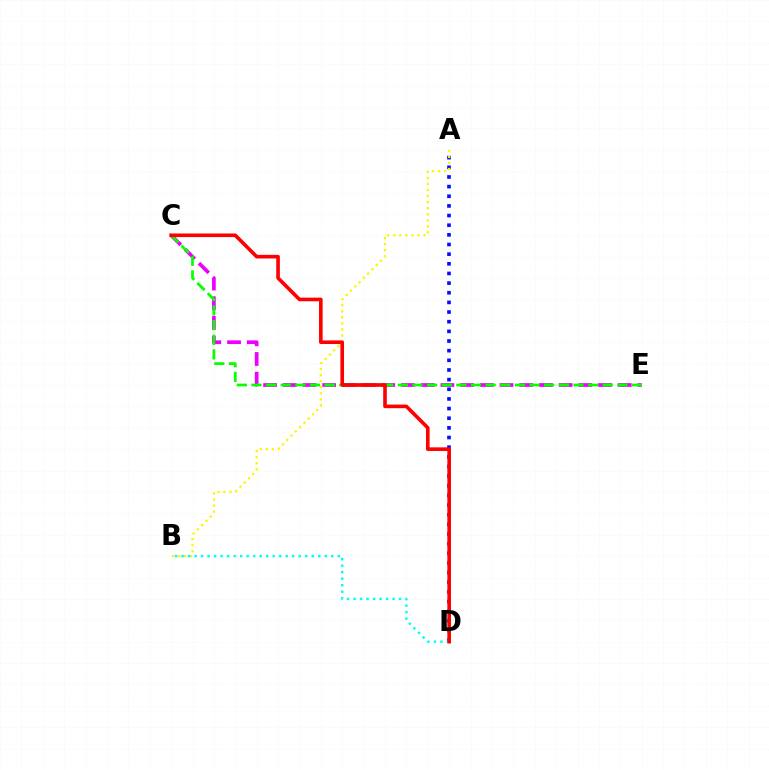{('A', 'D'): [{'color': '#0010ff', 'line_style': 'dotted', 'thickness': 2.62}], ('C', 'E'): [{'color': '#ee00ff', 'line_style': 'dashed', 'thickness': 2.68}, {'color': '#08ff00', 'line_style': 'dashed', 'thickness': 1.99}], ('A', 'B'): [{'color': '#fcf500', 'line_style': 'dotted', 'thickness': 1.65}], ('B', 'D'): [{'color': '#00fff6', 'line_style': 'dotted', 'thickness': 1.77}], ('C', 'D'): [{'color': '#ff0000', 'line_style': 'solid', 'thickness': 2.61}]}